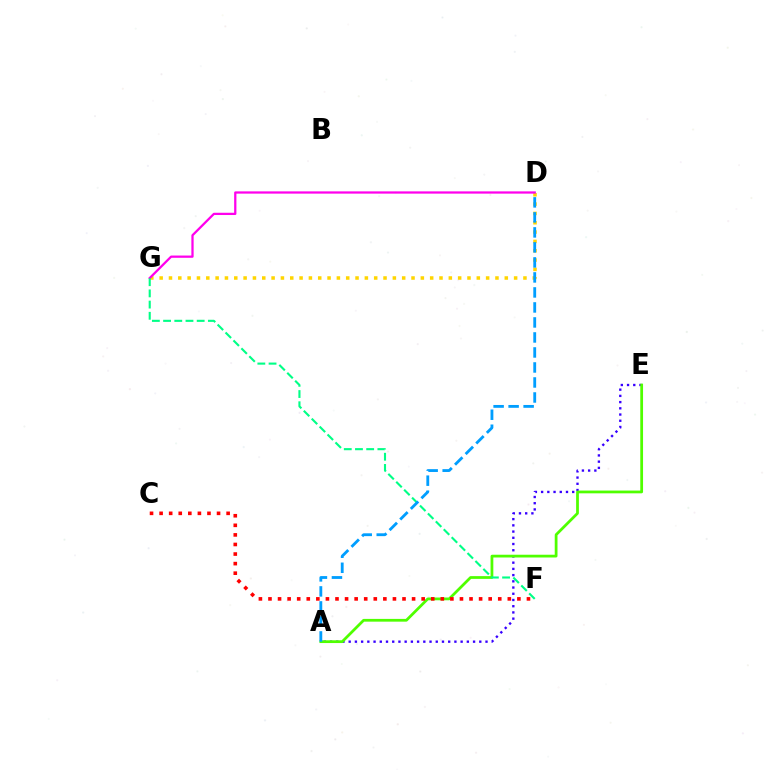{('D', 'G'): [{'color': '#ffd500', 'line_style': 'dotted', 'thickness': 2.53}, {'color': '#ff00ed', 'line_style': 'solid', 'thickness': 1.62}], ('A', 'E'): [{'color': '#3700ff', 'line_style': 'dotted', 'thickness': 1.69}, {'color': '#4fff00', 'line_style': 'solid', 'thickness': 1.99}], ('C', 'F'): [{'color': '#ff0000', 'line_style': 'dotted', 'thickness': 2.6}], ('F', 'G'): [{'color': '#00ff86', 'line_style': 'dashed', 'thickness': 1.52}], ('A', 'D'): [{'color': '#009eff', 'line_style': 'dashed', 'thickness': 2.04}]}